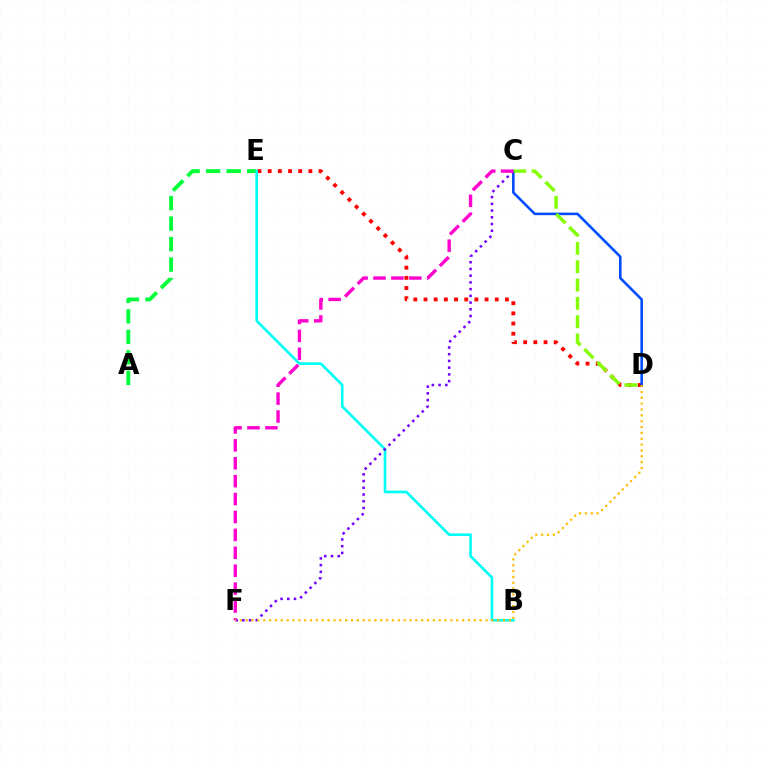{('A', 'E'): [{'color': '#00ff39', 'line_style': 'dashed', 'thickness': 2.78}], ('D', 'E'): [{'color': '#ff0000', 'line_style': 'dotted', 'thickness': 2.76}], ('C', 'D'): [{'color': '#004bff', 'line_style': 'solid', 'thickness': 1.85}, {'color': '#84ff00', 'line_style': 'dashed', 'thickness': 2.49}], ('B', 'E'): [{'color': '#00fff6', 'line_style': 'solid', 'thickness': 1.9}], ('C', 'F'): [{'color': '#7200ff', 'line_style': 'dotted', 'thickness': 1.83}, {'color': '#ff00cf', 'line_style': 'dashed', 'thickness': 2.43}], ('D', 'F'): [{'color': '#ffbd00', 'line_style': 'dotted', 'thickness': 1.59}]}